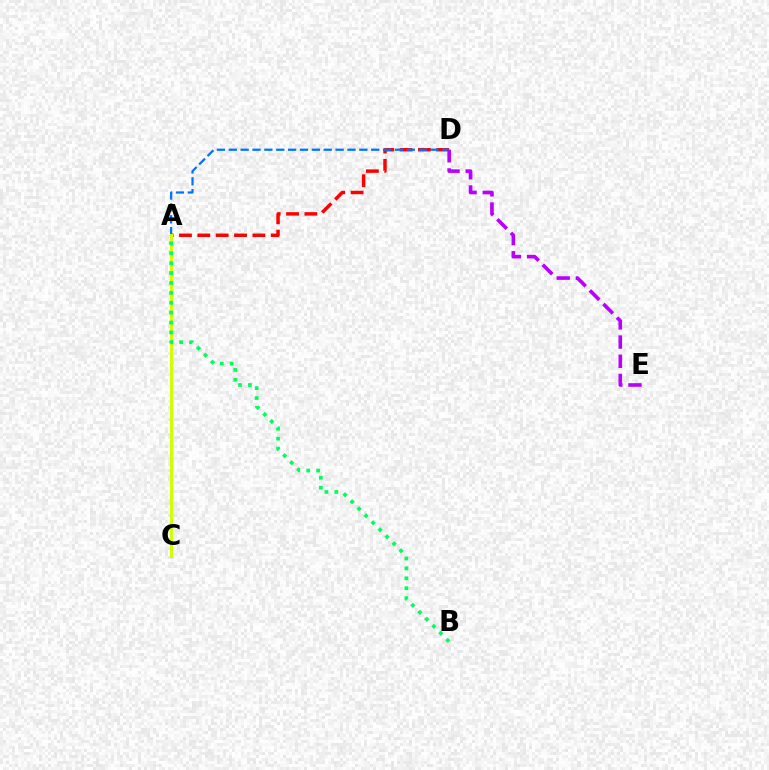{('A', 'D'): [{'color': '#ff0000', 'line_style': 'dashed', 'thickness': 2.49}, {'color': '#0074ff', 'line_style': 'dashed', 'thickness': 1.61}], ('A', 'C'): [{'color': '#d1ff00', 'line_style': 'solid', 'thickness': 2.19}], ('A', 'B'): [{'color': '#00ff5c', 'line_style': 'dotted', 'thickness': 2.69}], ('D', 'E'): [{'color': '#b900ff', 'line_style': 'dashed', 'thickness': 2.61}]}